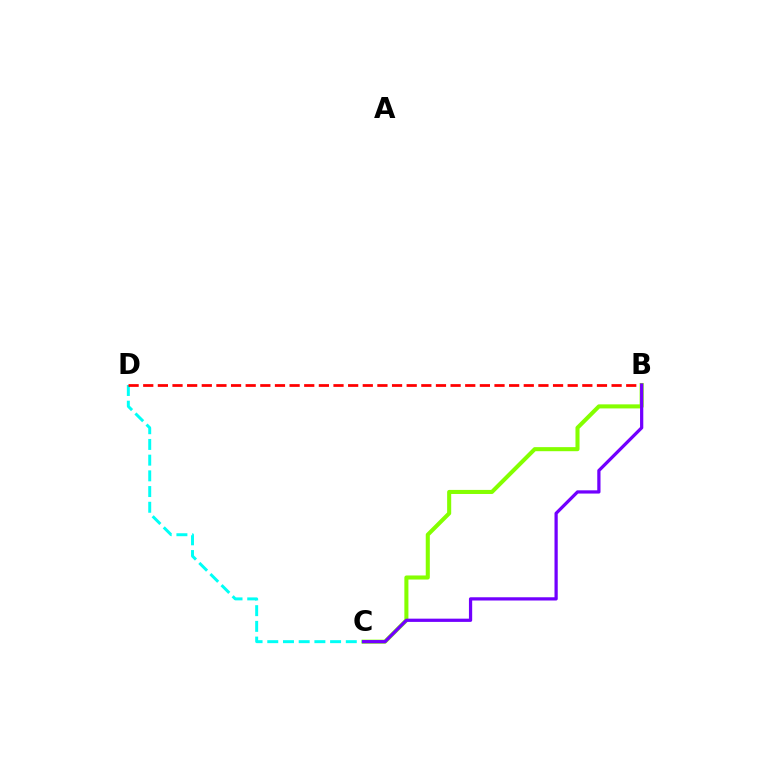{('C', 'D'): [{'color': '#00fff6', 'line_style': 'dashed', 'thickness': 2.13}], ('B', 'C'): [{'color': '#84ff00', 'line_style': 'solid', 'thickness': 2.92}, {'color': '#7200ff', 'line_style': 'solid', 'thickness': 2.33}], ('B', 'D'): [{'color': '#ff0000', 'line_style': 'dashed', 'thickness': 1.99}]}